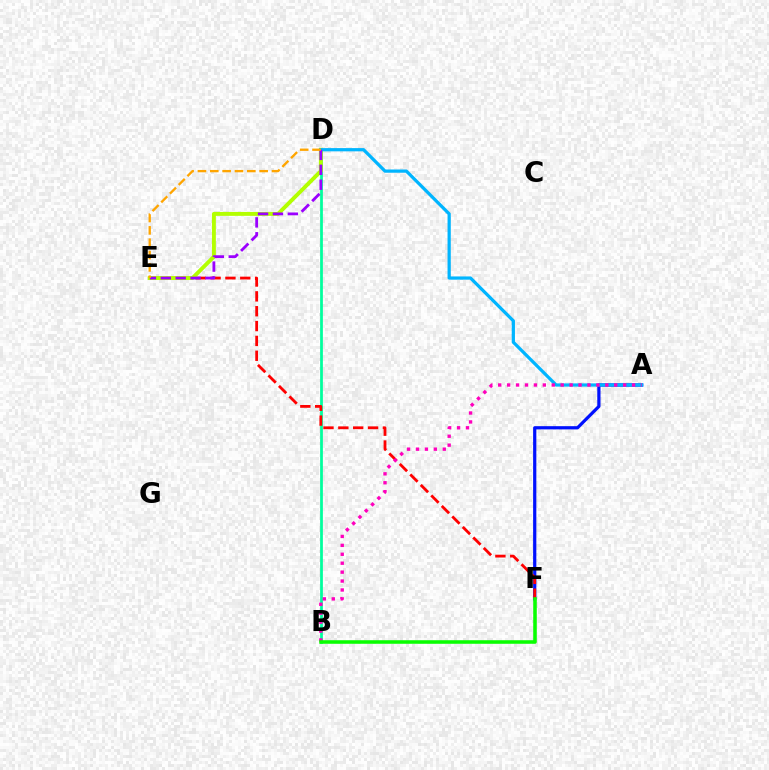{('A', 'F'): [{'color': '#0010ff', 'line_style': 'solid', 'thickness': 2.32}], ('B', 'D'): [{'color': '#00ff9d', 'line_style': 'solid', 'thickness': 1.98}], ('E', 'F'): [{'color': '#ff0000', 'line_style': 'dashed', 'thickness': 2.02}], ('D', 'E'): [{'color': '#b3ff00', 'line_style': 'solid', 'thickness': 2.82}, {'color': '#9b00ff', 'line_style': 'dashed', 'thickness': 2.02}, {'color': '#ffa500', 'line_style': 'dashed', 'thickness': 1.68}], ('A', 'D'): [{'color': '#00b5ff', 'line_style': 'solid', 'thickness': 2.33}], ('A', 'B'): [{'color': '#ff00bd', 'line_style': 'dotted', 'thickness': 2.42}], ('B', 'F'): [{'color': '#08ff00', 'line_style': 'solid', 'thickness': 2.56}]}